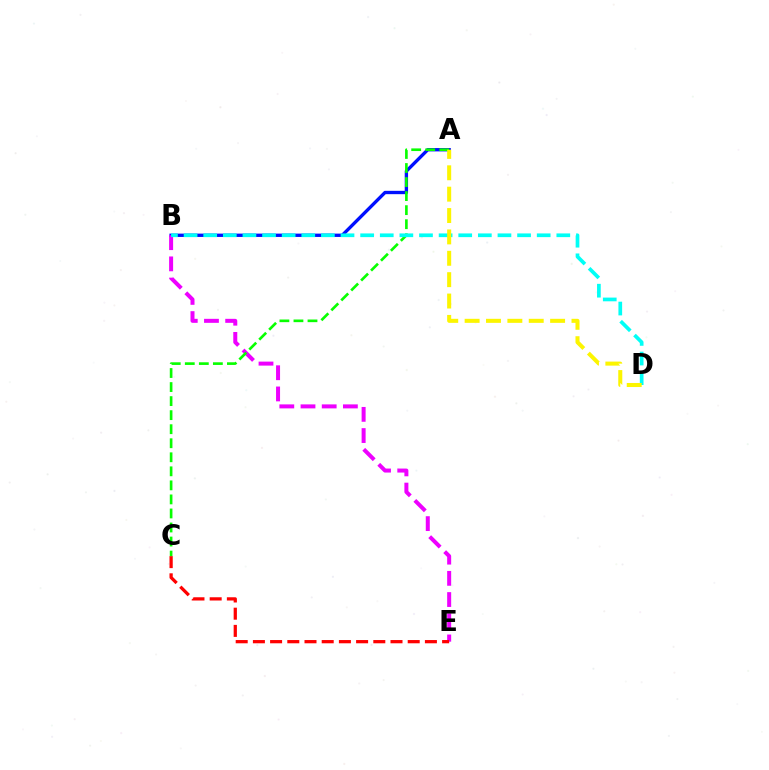{('A', 'B'): [{'color': '#0010ff', 'line_style': 'solid', 'thickness': 2.4}], ('B', 'E'): [{'color': '#ee00ff', 'line_style': 'dashed', 'thickness': 2.88}], ('C', 'E'): [{'color': '#ff0000', 'line_style': 'dashed', 'thickness': 2.34}], ('A', 'C'): [{'color': '#08ff00', 'line_style': 'dashed', 'thickness': 1.91}], ('B', 'D'): [{'color': '#00fff6', 'line_style': 'dashed', 'thickness': 2.67}], ('A', 'D'): [{'color': '#fcf500', 'line_style': 'dashed', 'thickness': 2.9}]}